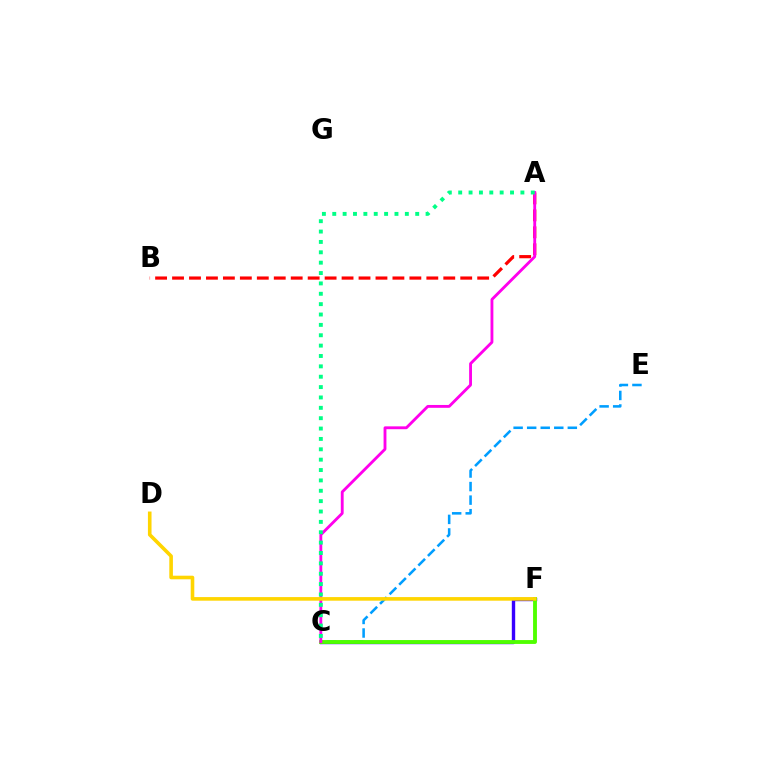{('C', 'E'): [{'color': '#009eff', 'line_style': 'dashed', 'thickness': 1.84}], ('A', 'B'): [{'color': '#ff0000', 'line_style': 'dashed', 'thickness': 2.3}], ('C', 'F'): [{'color': '#3700ff', 'line_style': 'solid', 'thickness': 2.44}, {'color': '#4fff00', 'line_style': 'solid', 'thickness': 2.78}], ('A', 'C'): [{'color': '#ff00ed', 'line_style': 'solid', 'thickness': 2.05}, {'color': '#00ff86', 'line_style': 'dotted', 'thickness': 2.82}], ('D', 'F'): [{'color': '#ffd500', 'line_style': 'solid', 'thickness': 2.59}]}